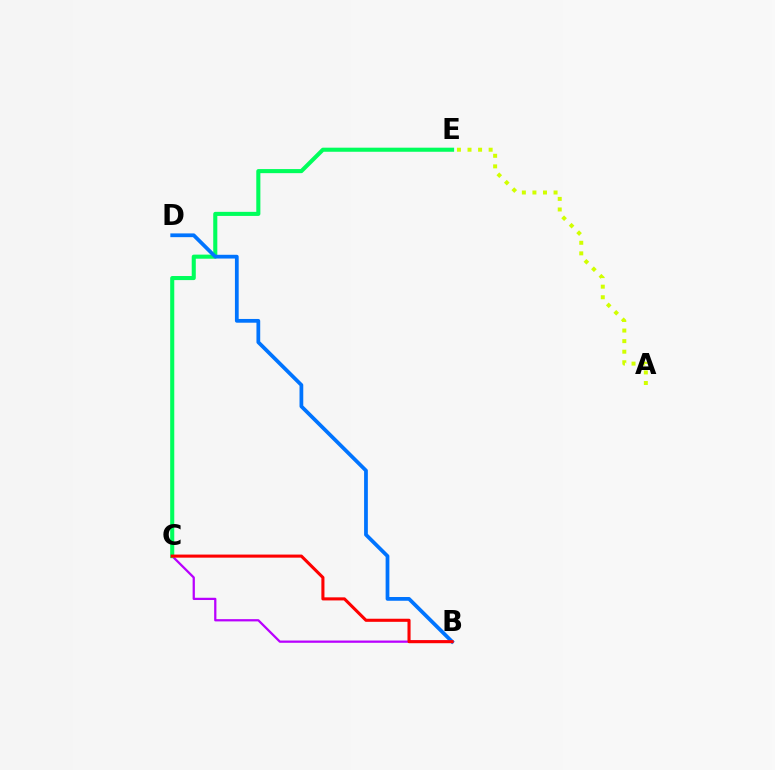{('B', 'C'): [{'color': '#b900ff', 'line_style': 'solid', 'thickness': 1.62}, {'color': '#ff0000', 'line_style': 'solid', 'thickness': 2.22}], ('C', 'E'): [{'color': '#00ff5c', 'line_style': 'solid', 'thickness': 2.94}], ('B', 'D'): [{'color': '#0074ff', 'line_style': 'solid', 'thickness': 2.7}], ('A', 'E'): [{'color': '#d1ff00', 'line_style': 'dotted', 'thickness': 2.87}]}